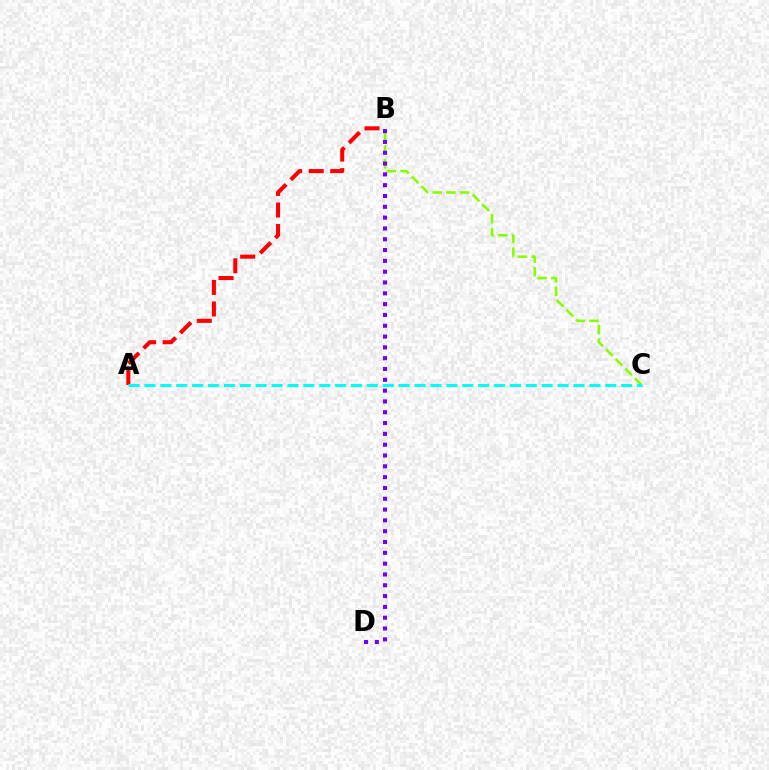{('A', 'B'): [{'color': '#ff0000', 'line_style': 'dashed', 'thickness': 2.92}], ('B', 'C'): [{'color': '#84ff00', 'line_style': 'dashed', 'thickness': 1.86}], ('B', 'D'): [{'color': '#7200ff', 'line_style': 'dotted', 'thickness': 2.94}], ('A', 'C'): [{'color': '#00fff6', 'line_style': 'dashed', 'thickness': 2.16}]}